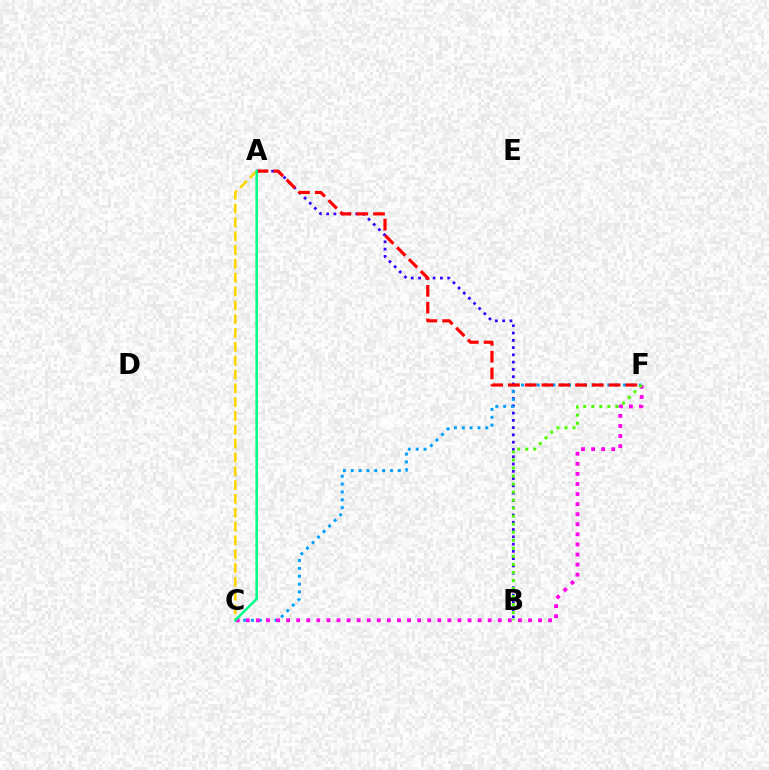{('A', 'B'): [{'color': '#3700ff', 'line_style': 'dotted', 'thickness': 1.98}], ('C', 'F'): [{'color': '#009eff', 'line_style': 'dotted', 'thickness': 2.13}, {'color': '#ff00ed', 'line_style': 'dotted', 'thickness': 2.74}], ('A', 'C'): [{'color': '#ffd500', 'line_style': 'dashed', 'thickness': 1.88}, {'color': '#00ff86', 'line_style': 'solid', 'thickness': 1.8}], ('A', 'F'): [{'color': '#ff0000', 'line_style': 'dashed', 'thickness': 2.28}], ('B', 'F'): [{'color': '#4fff00', 'line_style': 'dotted', 'thickness': 2.18}]}